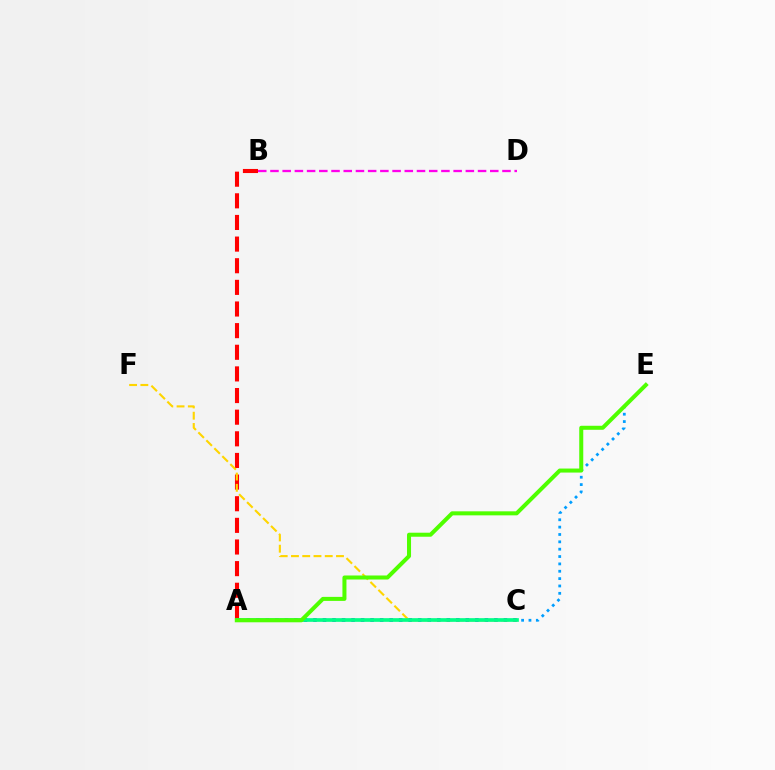{('A', 'B'): [{'color': '#ff0000', 'line_style': 'dashed', 'thickness': 2.94}], ('A', 'C'): [{'color': '#3700ff', 'line_style': 'dotted', 'thickness': 2.59}, {'color': '#00ff86', 'line_style': 'solid', 'thickness': 2.65}], ('C', 'E'): [{'color': '#009eff', 'line_style': 'dotted', 'thickness': 2.0}], ('C', 'F'): [{'color': '#ffd500', 'line_style': 'dashed', 'thickness': 1.53}], ('A', 'E'): [{'color': '#4fff00', 'line_style': 'solid', 'thickness': 2.89}], ('B', 'D'): [{'color': '#ff00ed', 'line_style': 'dashed', 'thickness': 1.66}]}